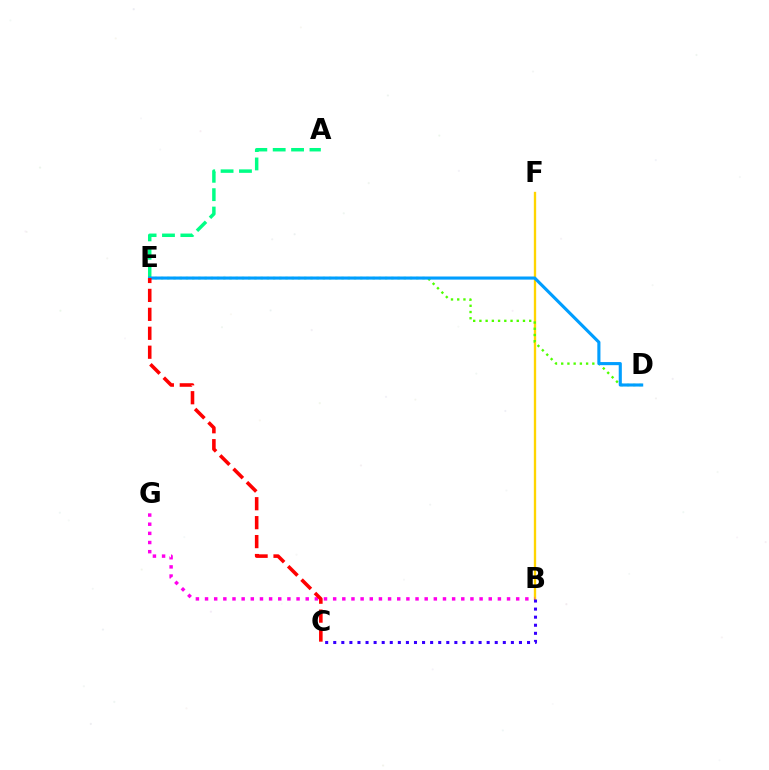{('B', 'F'): [{'color': '#ffd500', 'line_style': 'solid', 'thickness': 1.68}], ('A', 'E'): [{'color': '#00ff86', 'line_style': 'dashed', 'thickness': 2.5}], ('B', 'G'): [{'color': '#ff00ed', 'line_style': 'dotted', 'thickness': 2.49}], ('B', 'C'): [{'color': '#3700ff', 'line_style': 'dotted', 'thickness': 2.19}], ('D', 'E'): [{'color': '#4fff00', 'line_style': 'dotted', 'thickness': 1.69}, {'color': '#009eff', 'line_style': 'solid', 'thickness': 2.24}], ('C', 'E'): [{'color': '#ff0000', 'line_style': 'dashed', 'thickness': 2.57}]}